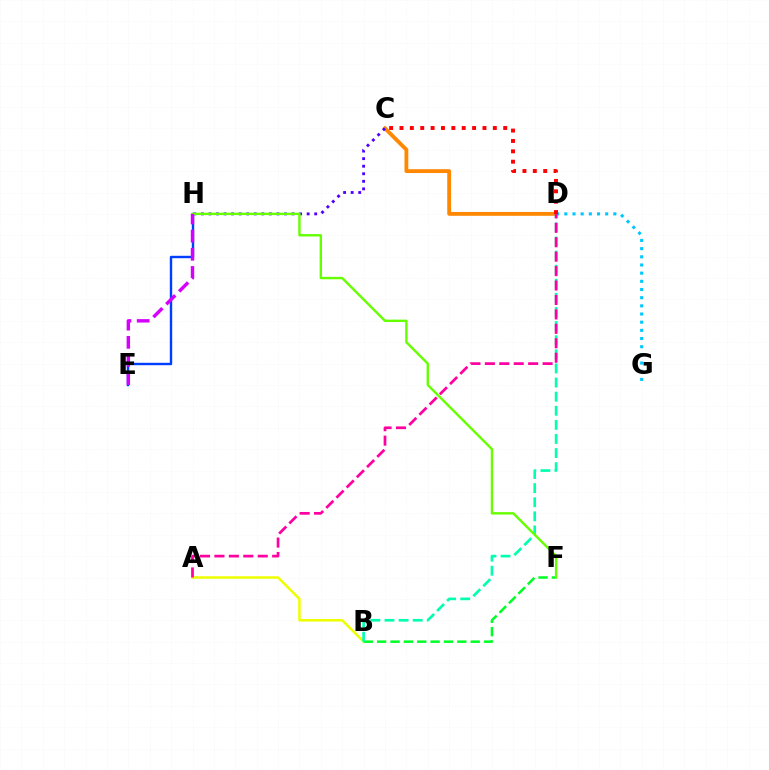{('C', 'D'): [{'color': '#ff8800', 'line_style': 'solid', 'thickness': 2.76}, {'color': '#ff0000', 'line_style': 'dotted', 'thickness': 2.82}], ('A', 'B'): [{'color': '#eeff00', 'line_style': 'solid', 'thickness': 1.81}], ('B', 'F'): [{'color': '#00ff27', 'line_style': 'dashed', 'thickness': 1.82}], ('C', 'H'): [{'color': '#4f00ff', 'line_style': 'dotted', 'thickness': 2.05}], ('B', 'D'): [{'color': '#00ffaf', 'line_style': 'dashed', 'thickness': 1.92}], ('E', 'H'): [{'color': '#003fff', 'line_style': 'solid', 'thickness': 1.73}, {'color': '#d600ff', 'line_style': 'dashed', 'thickness': 2.47}], ('F', 'H'): [{'color': '#66ff00', 'line_style': 'solid', 'thickness': 1.73}], ('D', 'G'): [{'color': '#00c7ff', 'line_style': 'dotted', 'thickness': 2.22}], ('A', 'D'): [{'color': '#ff00a0', 'line_style': 'dashed', 'thickness': 1.96}]}